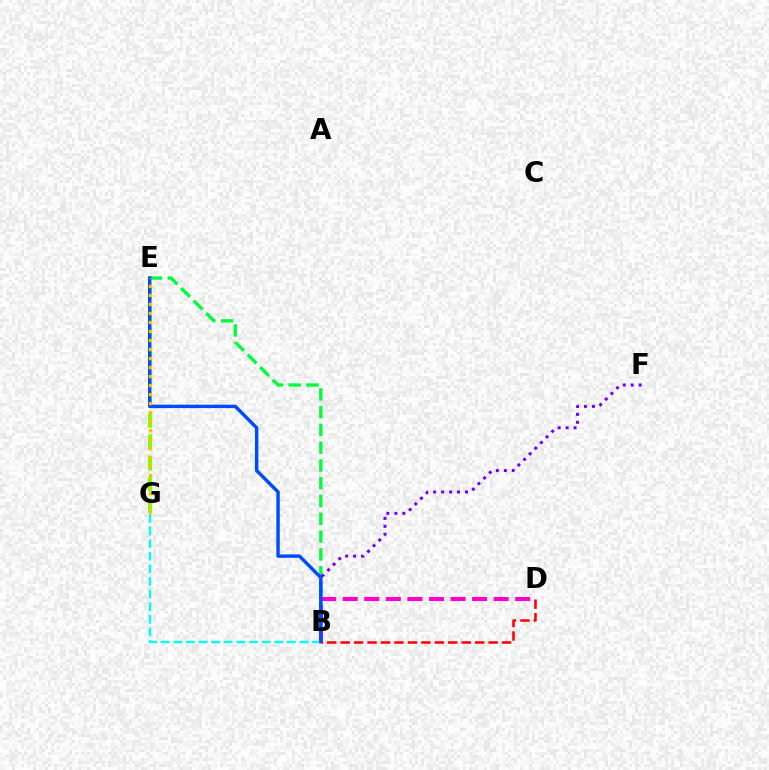{('B', 'D'): [{'color': '#ff00cf', 'line_style': 'dashed', 'thickness': 2.93}, {'color': '#ff0000', 'line_style': 'dashed', 'thickness': 1.83}], ('B', 'G'): [{'color': '#00fff6', 'line_style': 'dashed', 'thickness': 1.71}], ('E', 'G'): [{'color': '#84ff00', 'line_style': 'dashed', 'thickness': 2.89}, {'color': '#ffbd00', 'line_style': 'dotted', 'thickness': 2.45}], ('B', 'E'): [{'color': '#00ff39', 'line_style': 'dashed', 'thickness': 2.42}, {'color': '#004bff', 'line_style': 'solid', 'thickness': 2.47}], ('B', 'F'): [{'color': '#7200ff', 'line_style': 'dotted', 'thickness': 2.16}]}